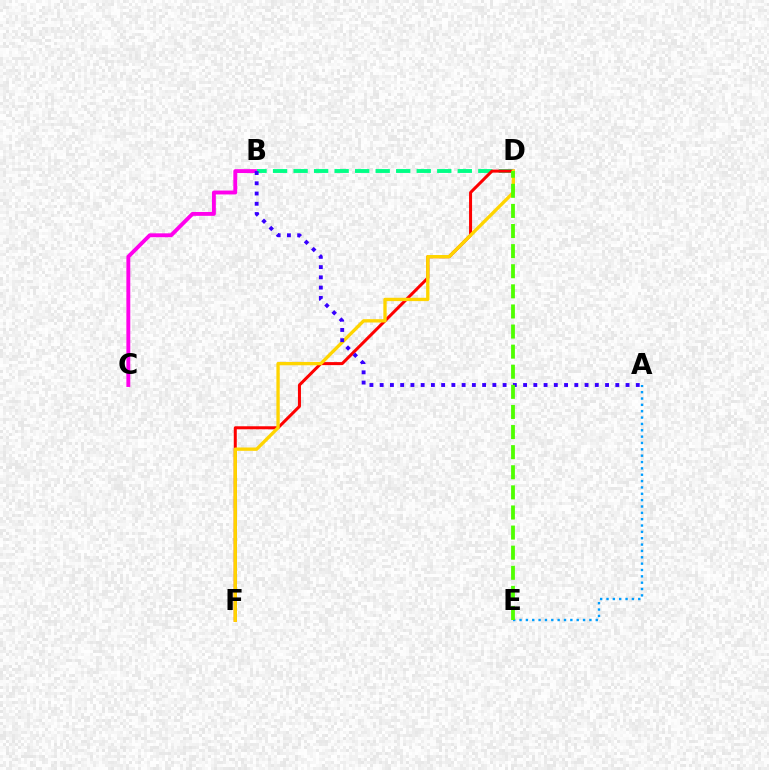{('A', 'E'): [{'color': '#009eff', 'line_style': 'dotted', 'thickness': 1.73}], ('B', 'C'): [{'color': '#ff00ed', 'line_style': 'solid', 'thickness': 2.8}], ('B', 'D'): [{'color': '#00ff86', 'line_style': 'dashed', 'thickness': 2.79}], ('D', 'F'): [{'color': '#ff0000', 'line_style': 'solid', 'thickness': 2.17}, {'color': '#ffd500', 'line_style': 'solid', 'thickness': 2.39}], ('A', 'B'): [{'color': '#3700ff', 'line_style': 'dotted', 'thickness': 2.78}], ('D', 'E'): [{'color': '#4fff00', 'line_style': 'dashed', 'thickness': 2.73}]}